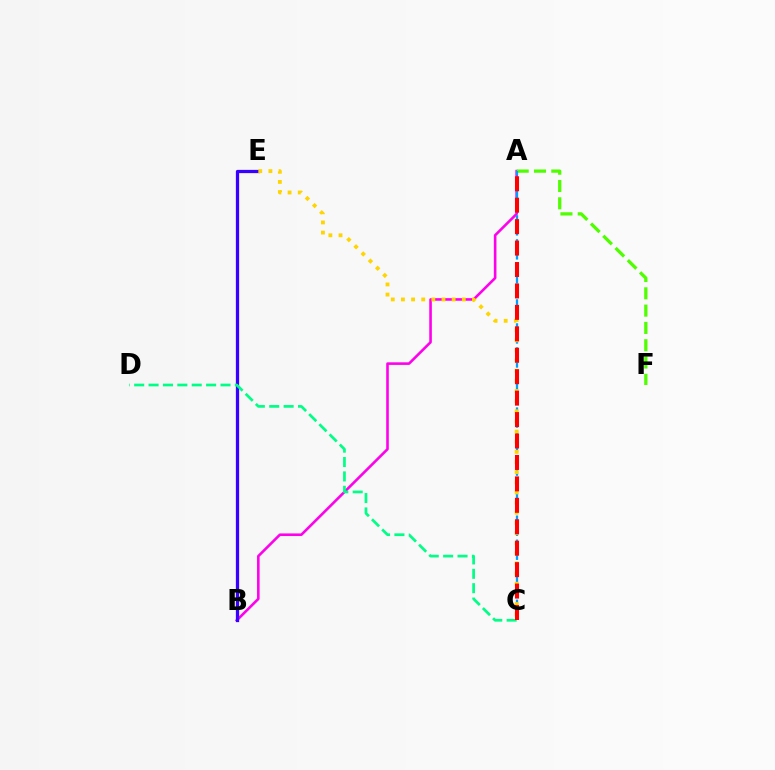{('A', 'B'): [{'color': '#ff00ed', 'line_style': 'solid', 'thickness': 1.87}], ('A', 'F'): [{'color': '#4fff00', 'line_style': 'dashed', 'thickness': 2.35}], ('B', 'E'): [{'color': '#3700ff', 'line_style': 'solid', 'thickness': 2.34}], ('A', 'C'): [{'color': '#009eff', 'line_style': 'dashed', 'thickness': 1.63}, {'color': '#ff0000', 'line_style': 'dashed', 'thickness': 2.91}], ('C', 'E'): [{'color': '#ffd500', 'line_style': 'dotted', 'thickness': 2.76}], ('C', 'D'): [{'color': '#00ff86', 'line_style': 'dashed', 'thickness': 1.95}]}